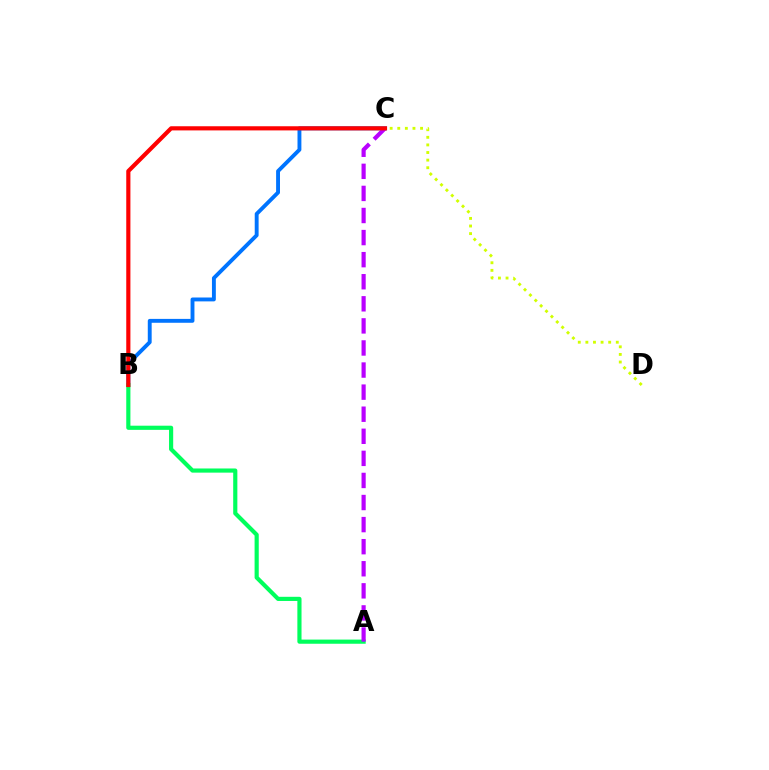{('B', 'C'): [{'color': '#0074ff', 'line_style': 'solid', 'thickness': 2.8}, {'color': '#ff0000', 'line_style': 'solid', 'thickness': 2.99}], ('A', 'B'): [{'color': '#00ff5c', 'line_style': 'solid', 'thickness': 2.99}], ('A', 'C'): [{'color': '#b900ff', 'line_style': 'dashed', 'thickness': 3.0}], ('C', 'D'): [{'color': '#d1ff00', 'line_style': 'dotted', 'thickness': 2.07}]}